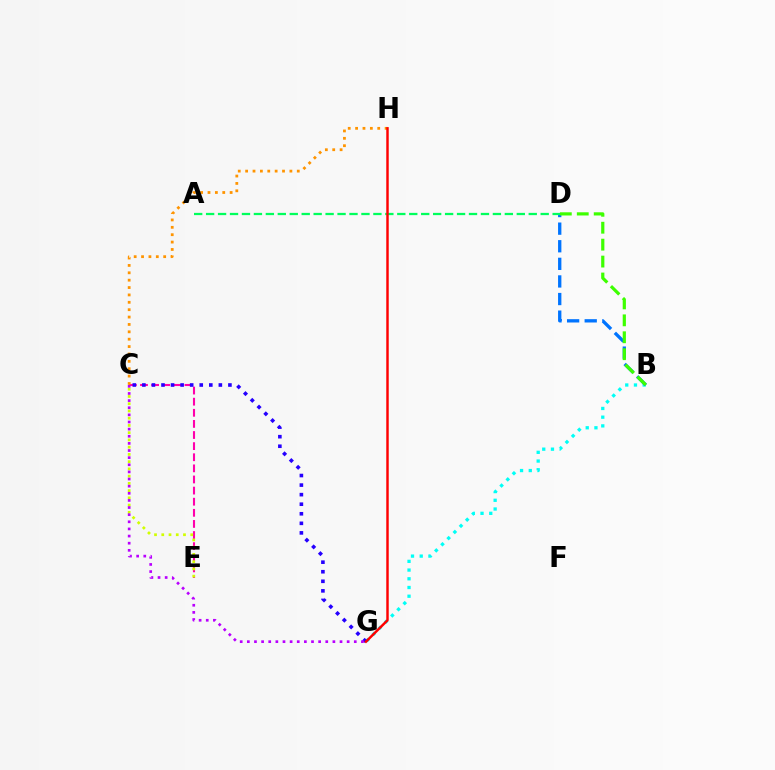{('C', 'E'): [{'color': '#ff00ac', 'line_style': 'dashed', 'thickness': 1.51}, {'color': '#d1ff00', 'line_style': 'dotted', 'thickness': 1.97}], ('B', 'G'): [{'color': '#00fff6', 'line_style': 'dotted', 'thickness': 2.37}], ('B', 'D'): [{'color': '#0074ff', 'line_style': 'dashed', 'thickness': 2.39}, {'color': '#3dff00', 'line_style': 'dashed', 'thickness': 2.3}], ('C', 'G'): [{'color': '#2500ff', 'line_style': 'dotted', 'thickness': 2.6}, {'color': '#b900ff', 'line_style': 'dotted', 'thickness': 1.94}], ('A', 'D'): [{'color': '#00ff5c', 'line_style': 'dashed', 'thickness': 1.62}], ('C', 'H'): [{'color': '#ff9400', 'line_style': 'dotted', 'thickness': 2.0}], ('G', 'H'): [{'color': '#ff0000', 'line_style': 'solid', 'thickness': 1.77}]}